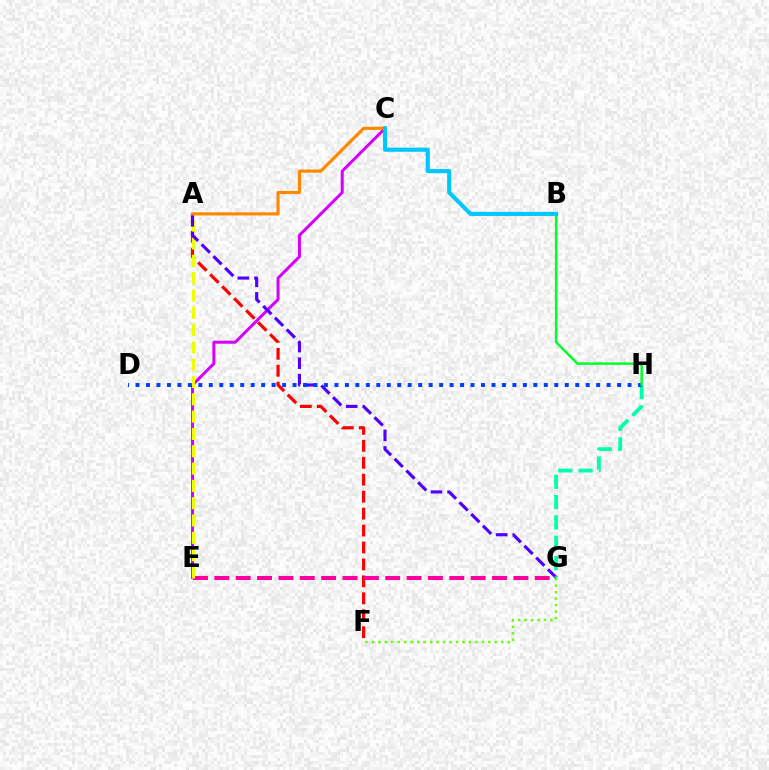{('C', 'E'): [{'color': '#d600ff', 'line_style': 'solid', 'thickness': 2.16}], ('F', 'G'): [{'color': '#66ff00', 'line_style': 'dotted', 'thickness': 1.76}], ('A', 'F'): [{'color': '#ff0000', 'line_style': 'dashed', 'thickness': 2.3}], ('E', 'G'): [{'color': '#ff00a0', 'line_style': 'dashed', 'thickness': 2.9}], ('A', 'E'): [{'color': '#eeff00', 'line_style': 'dashed', 'thickness': 2.35}], ('A', 'G'): [{'color': '#4f00ff', 'line_style': 'dashed', 'thickness': 2.25}], ('G', 'H'): [{'color': '#00ffaf', 'line_style': 'dashed', 'thickness': 2.76}], ('D', 'H'): [{'color': '#003fff', 'line_style': 'dotted', 'thickness': 2.84}], ('B', 'H'): [{'color': '#00ff27', 'line_style': 'solid', 'thickness': 1.77}], ('A', 'C'): [{'color': '#ff8800', 'line_style': 'solid', 'thickness': 2.27}], ('B', 'C'): [{'color': '#00c7ff', 'line_style': 'solid', 'thickness': 2.95}]}